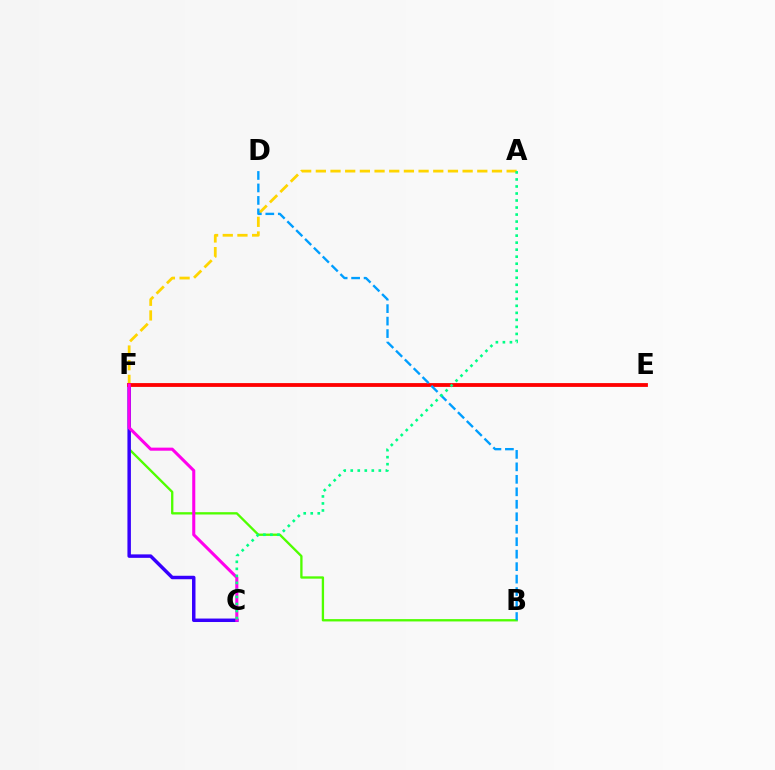{('B', 'F'): [{'color': '#4fff00', 'line_style': 'solid', 'thickness': 1.67}], ('A', 'F'): [{'color': '#ffd500', 'line_style': 'dashed', 'thickness': 1.99}], ('C', 'F'): [{'color': '#3700ff', 'line_style': 'solid', 'thickness': 2.5}, {'color': '#ff00ed', 'line_style': 'solid', 'thickness': 2.2}], ('E', 'F'): [{'color': '#ff0000', 'line_style': 'solid', 'thickness': 2.75}], ('B', 'D'): [{'color': '#009eff', 'line_style': 'dashed', 'thickness': 1.69}], ('A', 'C'): [{'color': '#00ff86', 'line_style': 'dotted', 'thickness': 1.91}]}